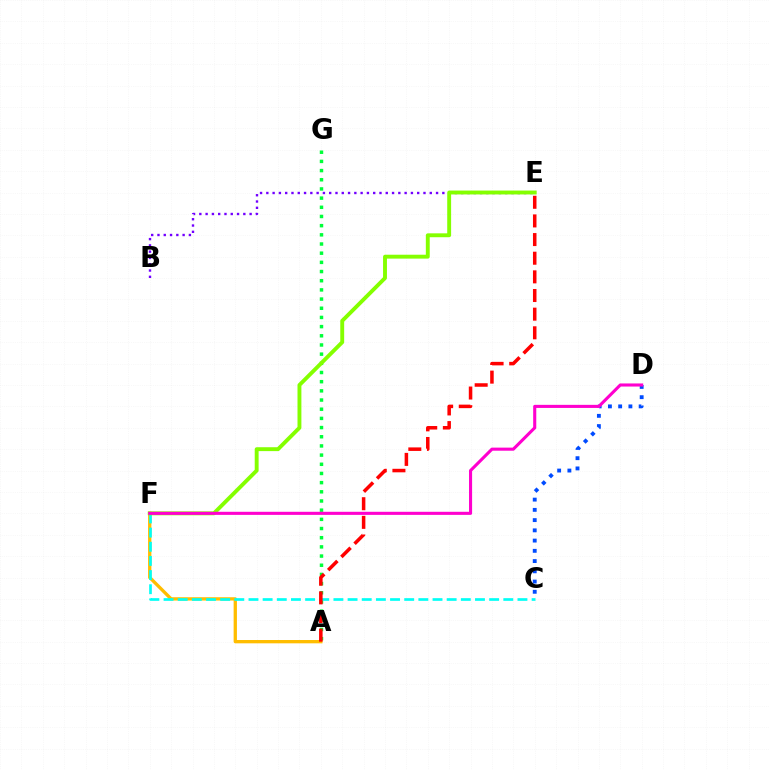{('A', 'G'): [{'color': '#00ff39', 'line_style': 'dotted', 'thickness': 2.49}], ('B', 'E'): [{'color': '#7200ff', 'line_style': 'dotted', 'thickness': 1.71}], ('A', 'F'): [{'color': '#ffbd00', 'line_style': 'solid', 'thickness': 2.38}], ('C', 'F'): [{'color': '#00fff6', 'line_style': 'dashed', 'thickness': 1.92}], ('E', 'F'): [{'color': '#84ff00', 'line_style': 'solid', 'thickness': 2.8}], ('C', 'D'): [{'color': '#004bff', 'line_style': 'dotted', 'thickness': 2.78}], ('A', 'E'): [{'color': '#ff0000', 'line_style': 'dashed', 'thickness': 2.53}], ('D', 'F'): [{'color': '#ff00cf', 'line_style': 'solid', 'thickness': 2.23}]}